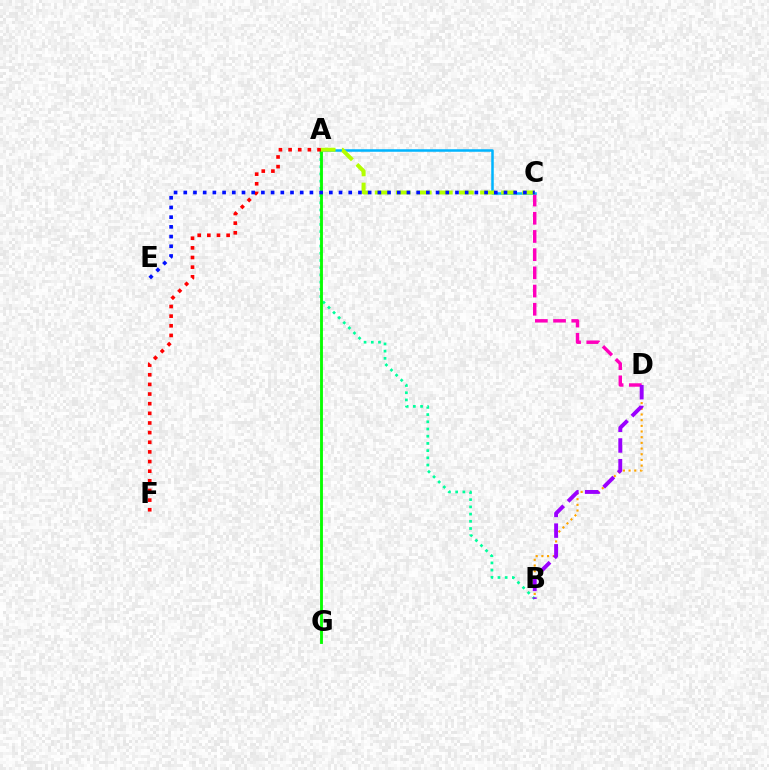{('B', 'D'): [{'color': '#ffa500', 'line_style': 'dotted', 'thickness': 1.54}, {'color': '#9b00ff', 'line_style': 'dashed', 'thickness': 2.81}], ('C', 'D'): [{'color': '#ff00bd', 'line_style': 'dashed', 'thickness': 2.47}], ('A', 'B'): [{'color': '#00ff9d', 'line_style': 'dotted', 'thickness': 1.96}], ('A', 'C'): [{'color': '#00b5ff', 'line_style': 'solid', 'thickness': 1.82}, {'color': '#b3ff00', 'line_style': 'dashed', 'thickness': 2.86}], ('A', 'G'): [{'color': '#08ff00', 'line_style': 'solid', 'thickness': 2.06}], ('A', 'F'): [{'color': '#ff0000', 'line_style': 'dotted', 'thickness': 2.62}], ('C', 'E'): [{'color': '#0010ff', 'line_style': 'dotted', 'thickness': 2.64}]}